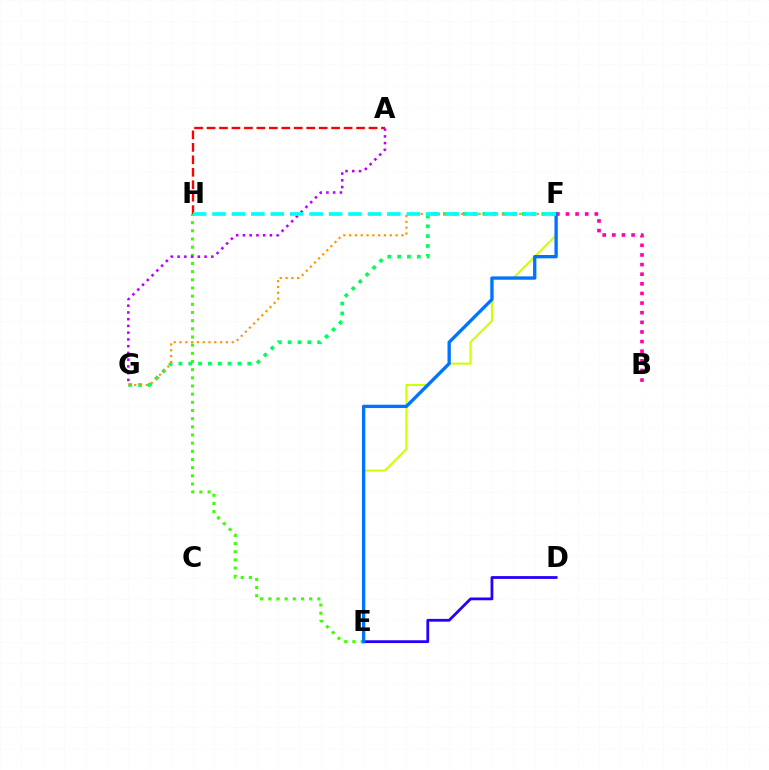{('E', 'H'): [{'color': '#3dff00', 'line_style': 'dotted', 'thickness': 2.22}], ('D', 'E'): [{'color': '#2500ff', 'line_style': 'solid', 'thickness': 2.0}], ('B', 'F'): [{'color': '#ff00ac', 'line_style': 'dotted', 'thickness': 2.62}], ('E', 'F'): [{'color': '#d1ff00', 'line_style': 'solid', 'thickness': 1.51}, {'color': '#0074ff', 'line_style': 'solid', 'thickness': 2.4}], ('A', 'H'): [{'color': '#ff0000', 'line_style': 'dashed', 'thickness': 1.69}], ('F', 'G'): [{'color': '#00ff5c', 'line_style': 'dotted', 'thickness': 2.67}, {'color': '#ff9400', 'line_style': 'dotted', 'thickness': 1.58}], ('A', 'G'): [{'color': '#b900ff', 'line_style': 'dotted', 'thickness': 1.83}], ('F', 'H'): [{'color': '#00fff6', 'line_style': 'dashed', 'thickness': 2.64}]}